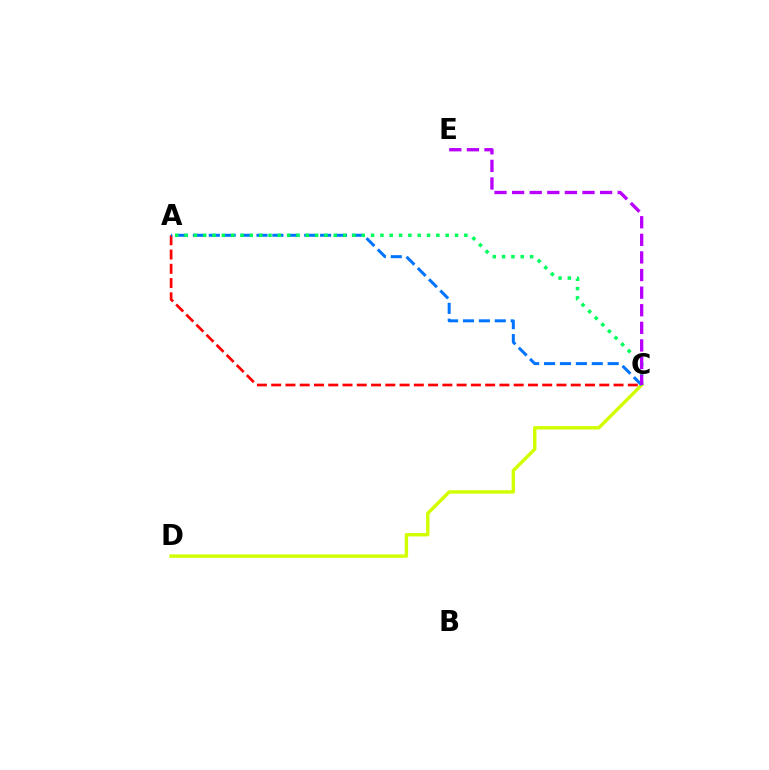{('C', 'D'): [{'color': '#d1ff00', 'line_style': 'solid', 'thickness': 2.45}], ('A', 'C'): [{'color': '#ff0000', 'line_style': 'dashed', 'thickness': 1.94}, {'color': '#0074ff', 'line_style': 'dashed', 'thickness': 2.16}, {'color': '#00ff5c', 'line_style': 'dotted', 'thickness': 2.53}], ('C', 'E'): [{'color': '#b900ff', 'line_style': 'dashed', 'thickness': 2.39}]}